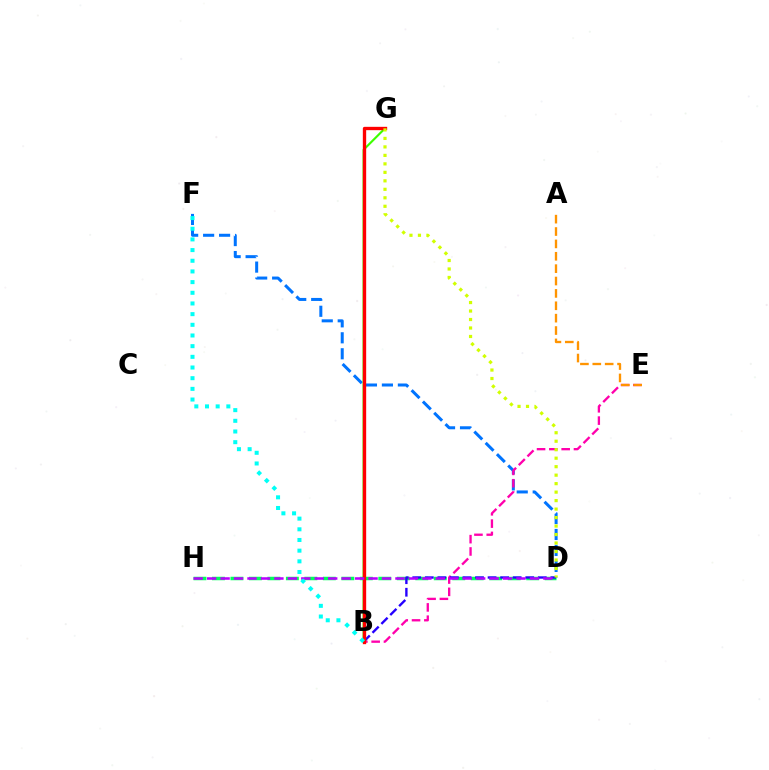{('D', 'F'): [{'color': '#0074ff', 'line_style': 'dashed', 'thickness': 2.17}], ('B', 'G'): [{'color': '#3dff00', 'line_style': 'solid', 'thickness': 1.54}, {'color': '#ff0000', 'line_style': 'solid', 'thickness': 2.4}], ('B', 'E'): [{'color': '#ff00ac', 'line_style': 'dashed', 'thickness': 1.67}], ('D', 'H'): [{'color': '#00ff5c', 'line_style': 'dashed', 'thickness': 2.51}, {'color': '#b900ff', 'line_style': 'dashed', 'thickness': 1.83}], ('B', 'D'): [{'color': '#2500ff', 'line_style': 'dashed', 'thickness': 1.71}], ('A', 'E'): [{'color': '#ff9400', 'line_style': 'dashed', 'thickness': 1.68}], ('D', 'G'): [{'color': '#d1ff00', 'line_style': 'dotted', 'thickness': 2.31}], ('B', 'F'): [{'color': '#00fff6', 'line_style': 'dotted', 'thickness': 2.9}]}